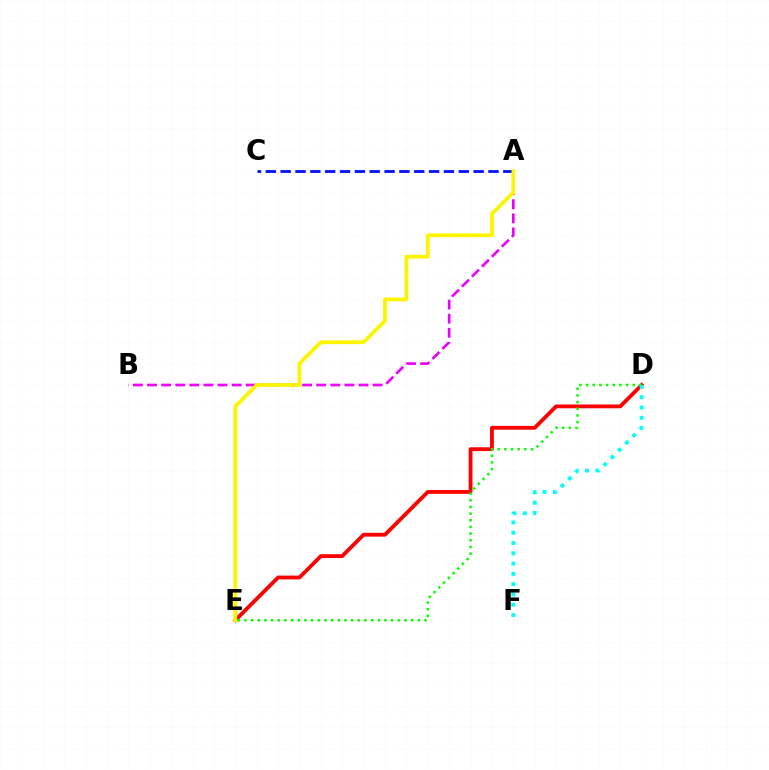{('D', 'E'): [{'color': '#ff0000', 'line_style': 'solid', 'thickness': 2.74}, {'color': '#08ff00', 'line_style': 'dotted', 'thickness': 1.81}], ('A', 'C'): [{'color': '#0010ff', 'line_style': 'dashed', 'thickness': 2.02}], ('A', 'B'): [{'color': '#ee00ff', 'line_style': 'dashed', 'thickness': 1.92}], ('D', 'F'): [{'color': '#00fff6', 'line_style': 'dotted', 'thickness': 2.79}], ('A', 'E'): [{'color': '#fcf500', 'line_style': 'solid', 'thickness': 2.72}]}